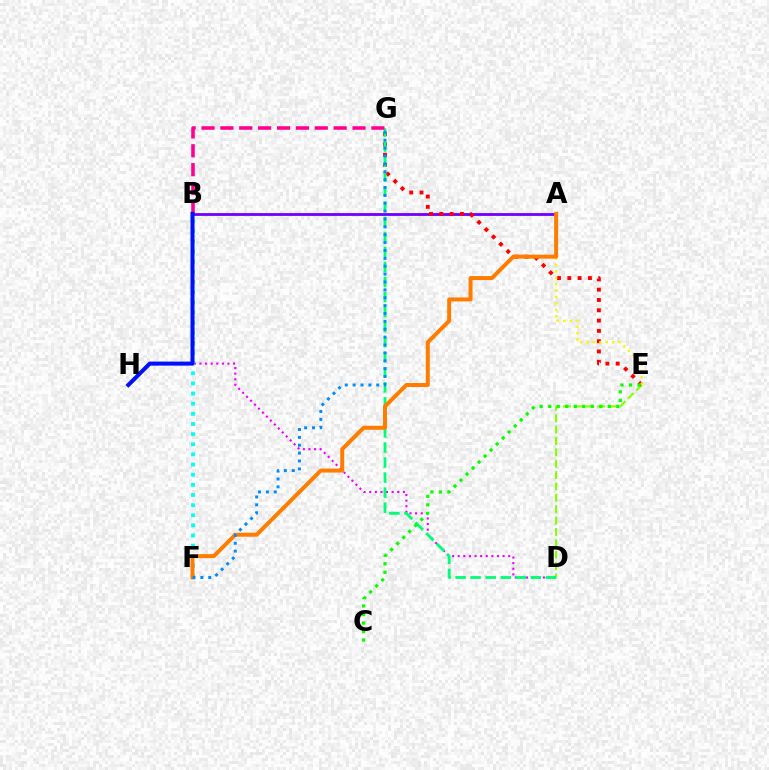{('B', 'D'): [{'color': '#ee00ff', 'line_style': 'dotted', 'thickness': 1.52}], ('A', 'B'): [{'color': '#7200ff', 'line_style': 'solid', 'thickness': 2.03}], ('D', 'E'): [{'color': '#84ff00', 'line_style': 'dashed', 'thickness': 1.54}], ('E', 'G'): [{'color': '#ff0000', 'line_style': 'dotted', 'thickness': 2.8}], ('D', 'G'): [{'color': '#00ff74', 'line_style': 'dashed', 'thickness': 2.04}], ('B', 'F'): [{'color': '#00fff6', 'line_style': 'dotted', 'thickness': 2.75}], ('B', 'G'): [{'color': '#ff0094', 'line_style': 'dashed', 'thickness': 2.56}], ('A', 'E'): [{'color': '#fcf500', 'line_style': 'dotted', 'thickness': 1.74}], ('B', 'H'): [{'color': '#0010ff', 'line_style': 'solid', 'thickness': 2.92}], ('A', 'F'): [{'color': '#ff7c00', 'line_style': 'solid', 'thickness': 2.86}], ('C', 'E'): [{'color': '#08ff00', 'line_style': 'dotted', 'thickness': 2.31}], ('F', 'G'): [{'color': '#008cff', 'line_style': 'dotted', 'thickness': 2.14}]}